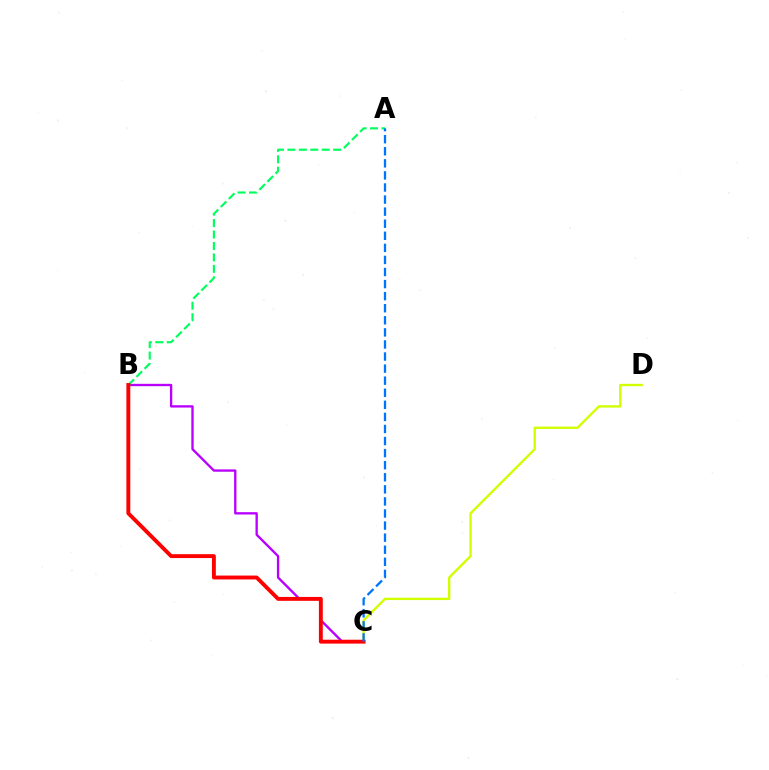{('B', 'C'): [{'color': '#b900ff', 'line_style': 'solid', 'thickness': 1.68}, {'color': '#ff0000', 'line_style': 'solid', 'thickness': 2.8}], ('A', 'B'): [{'color': '#00ff5c', 'line_style': 'dashed', 'thickness': 1.55}], ('C', 'D'): [{'color': '#d1ff00', 'line_style': 'solid', 'thickness': 1.7}], ('A', 'C'): [{'color': '#0074ff', 'line_style': 'dashed', 'thickness': 1.64}]}